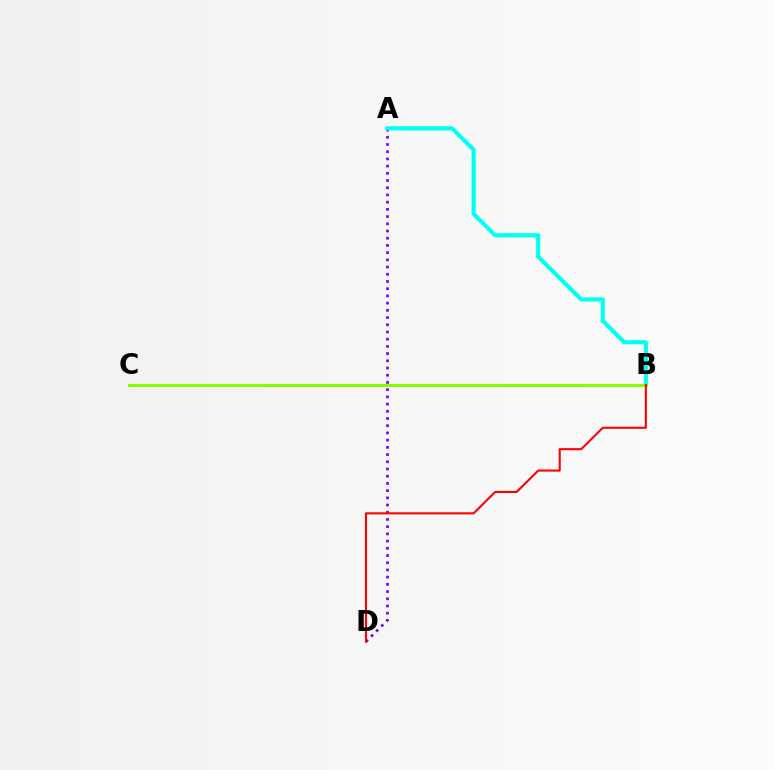{('A', 'D'): [{'color': '#7200ff', 'line_style': 'dotted', 'thickness': 1.96}], ('A', 'B'): [{'color': '#00fff6', 'line_style': 'solid', 'thickness': 2.98}], ('B', 'C'): [{'color': '#84ff00', 'line_style': 'solid', 'thickness': 2.15}], ('B', 'D'): [{'color': '#ff0000', 'line_style': 'solid', 'thickness': 1.51}]}